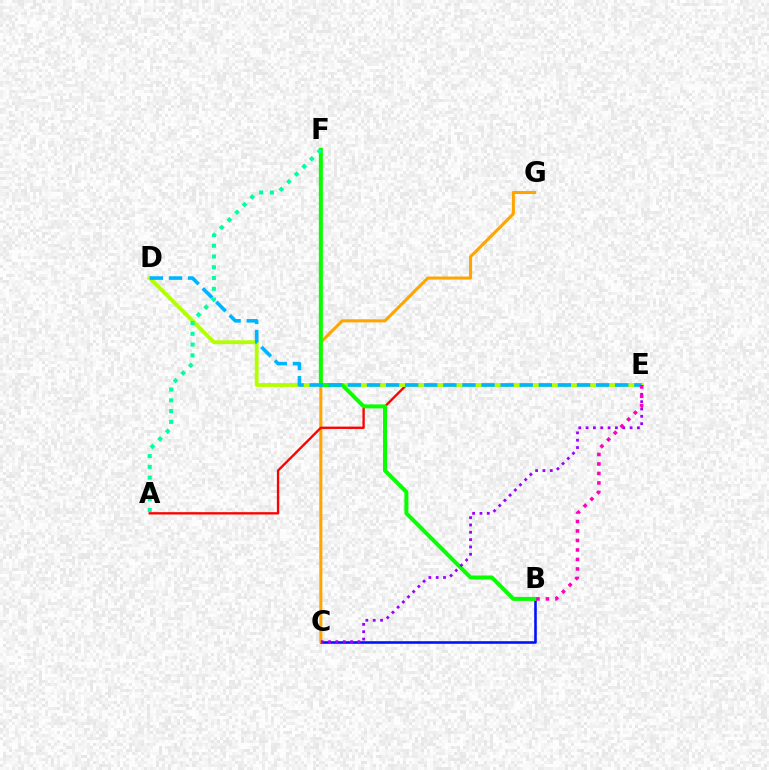{('B', 'C'): [{'color': '#0010ff', 'line_style': 'solid', 'thickness': 1.86}], ('C', 'G'): [{'color': '#ffa500', 'line_style': 'solid', 'thickness': 2.21}], ('A', 'E'): [{'color': '#ff0000', 'line_style': 'solid', 'thickness': 1.69}], ('D', 'E'): [{'color': '#b3ff00', 'line_style': 'solid', 'thickness': 2.76}, {'color': '#00b5ff', 'line_style': 'dashed', 'thickness': 2.59}], ('B', 'F'): [{'color': '#08ff00', 'line_style': 'solid', 'thickness': 2.88}], ('C', 'E'): [{'color': '#9b00ff', 'line_style': 'dotted', 'thickness': 1.99}], ('B', 'E'): [{'color': '#ff00bd', 'line_style': 'dotted', 'thickness': 2.58}], ('A', 'F'): [{'color': '#00ff9d', 'line_style': 'dotted', 'thickness': 2.93}]}